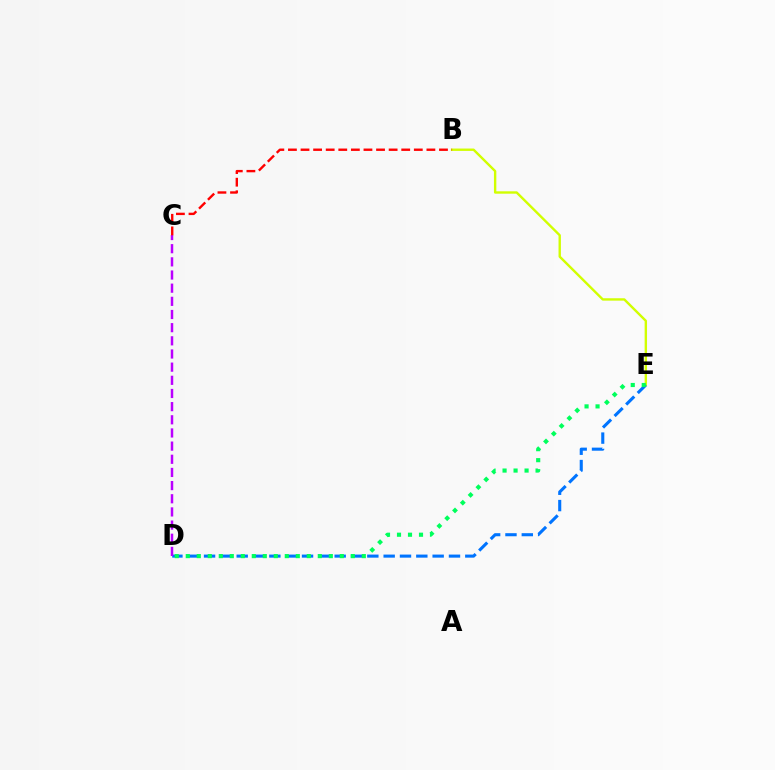{('B', 'E'): [{'color': '#d1ff00', 'line_style': 'solid', 'thickness': 1.72}], ('D', 'E'): [{'color': '#0074ff', 'line_style': 'dashed', 'thickness': 2.22}, {'color': '#00ff5c', 'line_style': 'dotted', 'thickness': 2.99}], ('C', 'D'): [{'color': '#b900ff', 'line_style': 'dashed', 'thickness': 1.79}], ('B', 'C'): [{'color': '#ff0000', 'line_style': 'dashed', 'thickness': 1.71}]}